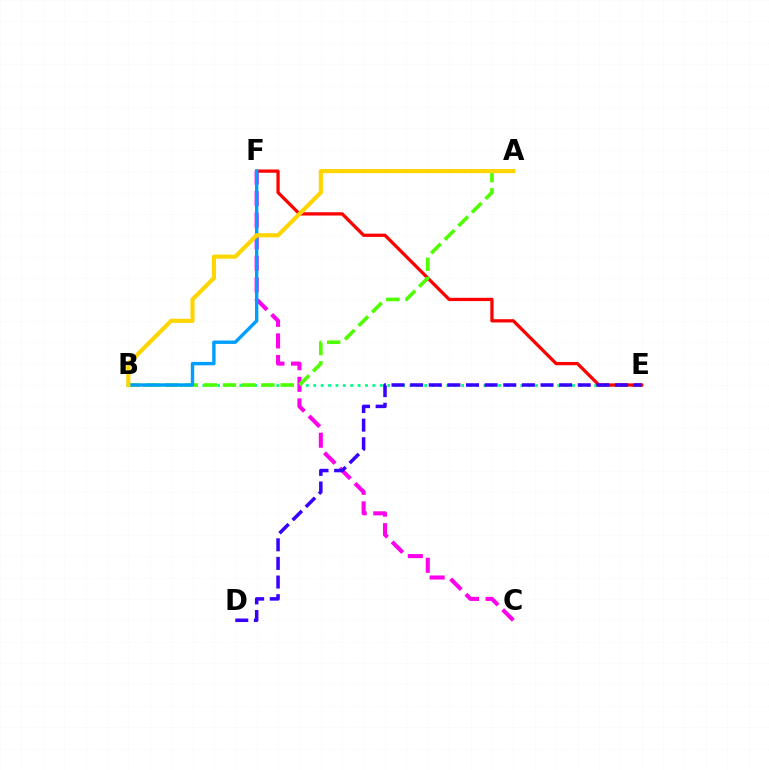{('B', 'E'): [{'color': '#00ff86', 'line_style': 'dotted', 'thickness': 2.01}], ('C', 'F'): [{'color': '#ff00ed', 'line_style': 'dashed', 'thickness': 2.93}], ('E', 'F'): [{'color': '#ff0000', 'line_style': 'solid', 'thickness': 2.36}], ('A', 'B'): [{'color': '#4fff00', 'line_style': 'dashed', 'thickness': 2.61}, {'color': '#ffd500', 'line_style': 'solid', 'thickness': 2.98}], ('B', 'F'): [{'color': '#009eff', 'line_style': 'solid', 'thickness': 2.44}], ('D', 'E'): [{'color': '#3700ff', 'line_style': 'dashed', 'thickness': 2.53}]}